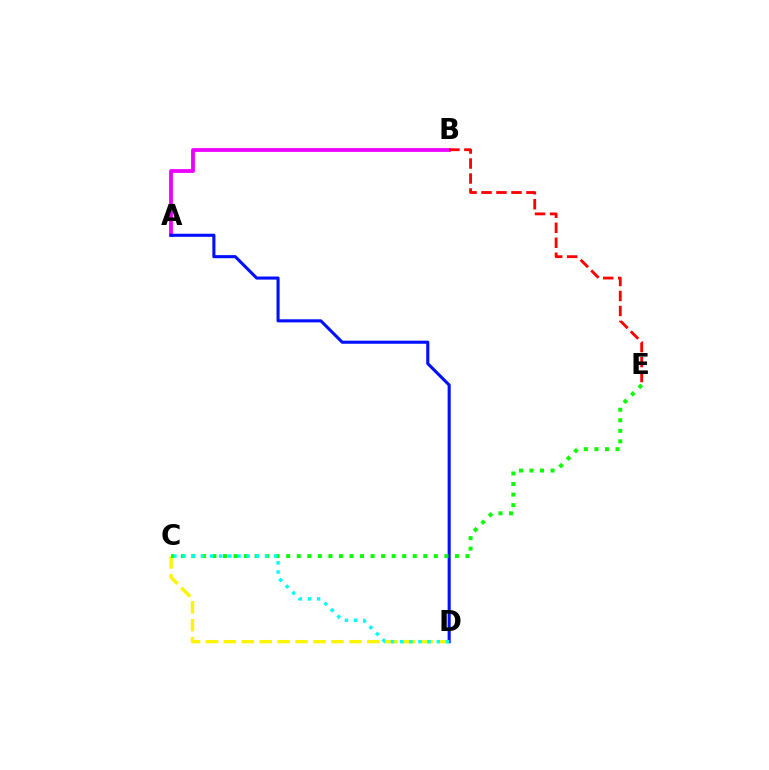{('A', 'B'): [{'color': '#ee00ff', 'line_style': 'solid', 'thickness': 2.74}], ('A', 'D'): [{'color': '#0010ff', 'line_style': 'solid', 'thickness': 2.22}], ('C', 'D'): [{'color': '#fcf500', 'line_style': 'dashed', 'thickness': 2.44}, {'color': '#00fff6', 'line_style': 'dotted', 'thickness': 2.49}], ('B', 'E'): [{'color': '#ff0000', 'line_style': 'dashed', 'thickness': 2.04}], ('C', 'E'): [{'color': '#08ff00', 'line_style': 'dotted', 'thickness': 2.86}]}